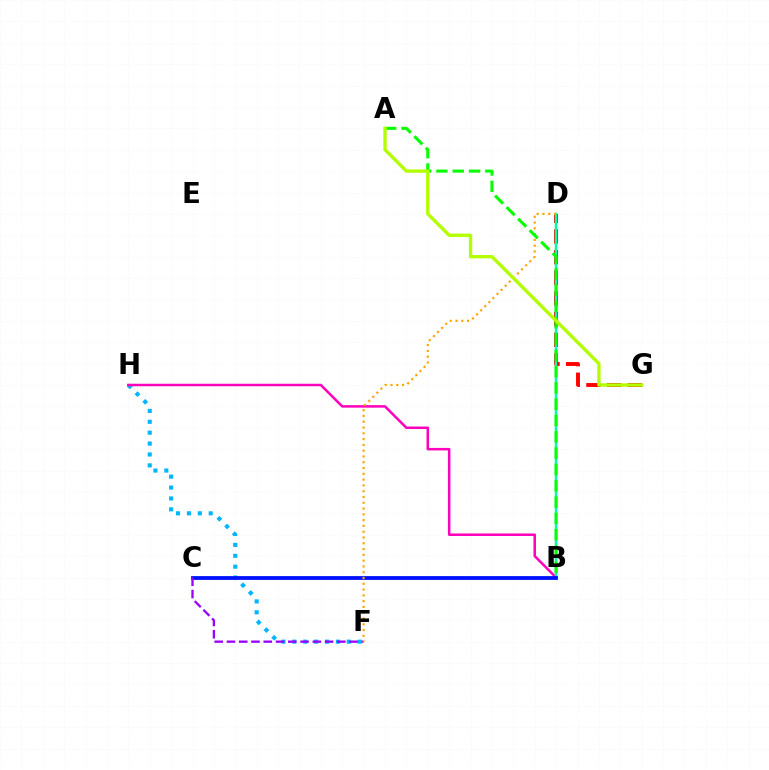{('F', 'H'): [{'color': '#00b5ff', 'line_style': 'dotted', 'thickness': 2.96}], ('B', 'H'): [{'color': '#ff00bd', 'line_style': 'solid', 'thickness': 1.81}], ('D', 'G'): [{'color': '#ff0000', 'line_style': 'dashed', 'thickness': 2.81}], ('B', 'D'): [{'color': '#00ff9d', 'line_style': 'solid', 'thickness': 1.8}], ('B', 'C'): [{'color': '#0010ff', 'line_style': 'solid', 'thickness': 2.72}], ('C', 'F'): [{'color': '#9b00ff', 'line_style': 'dashed', 'thickness': 1.67}], ('D', 'F'): [{'color': '#ffa500', 'line_style': 'dotted', 'thickness': 1.57}], ('A', 'B'): [{'color': '#08ff00', 'line_style': 'dashed', 'thickness': 2.21}], ('A', 'G'): [{'color': '#b3ff00', 'line_style': 'solid', 'thickness': 2.41}]}